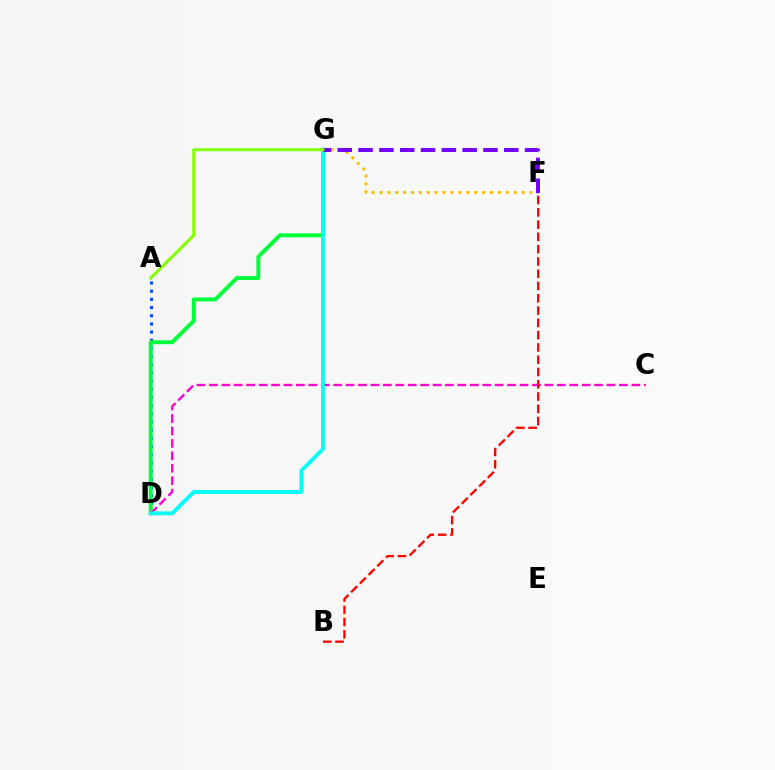{('A', 'D'): [{'color': '#004bff', 'line_style': 'dotted', 'thickness': 2.22}], ('D', 'G'): [{'color': '#00ff39', 'line_style': 'solid', 'thickness': 2.83}, {'color': '#00fff6', 'line_style': 'solid', 'thickness': 2.75}], ('F', 'G'): [{'color': '#ffbd00', 'line_style': 'dotted', 'thickness': 2.14}, {'color': '#7200ff', 'line_style': 'dashed', 'thickness': 2.83}], ('C', 'D'): [{'color': '#ff00cf', 'line_style': 'dashed', 'thickness': 1.69}], ('B', 'F'): [{'color': '#ff0000', 'line_style': 'dashed', 'thickness': 1.67}], ('A', 'G'): [{'color': '#84ff00', 'line_style': 'solid', 'thickness': 2.2}]}